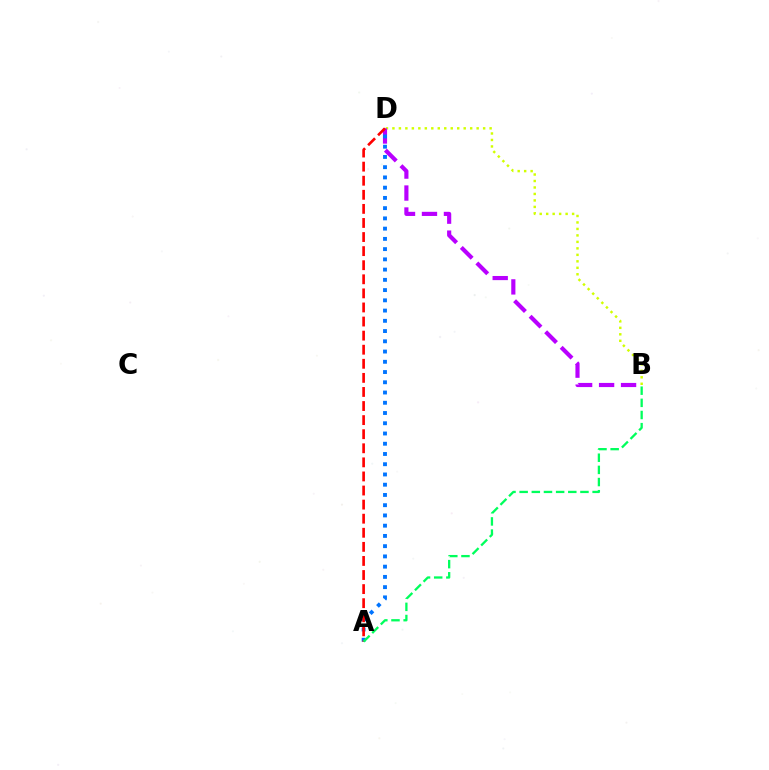{('B', 'D'): [{'color': '#d1ff00', 'line_style': 'dotted', 'thickness': 1.76}, {'color': '#b900ff', 'line_style': 'dashed', 'thickness': 2.98}], ('A', 'D'): [{'color': '#0074ff', 'line_style': 'dotted', 'thickness': 2.78}, {'color': '#ff0000', 'line_style': 'dashed', 'thickness': 1.91}], ('A', 'B'): [{'color': '#00ff5c', 'line_style': 'dashed', 'thickness': 1.65}]}